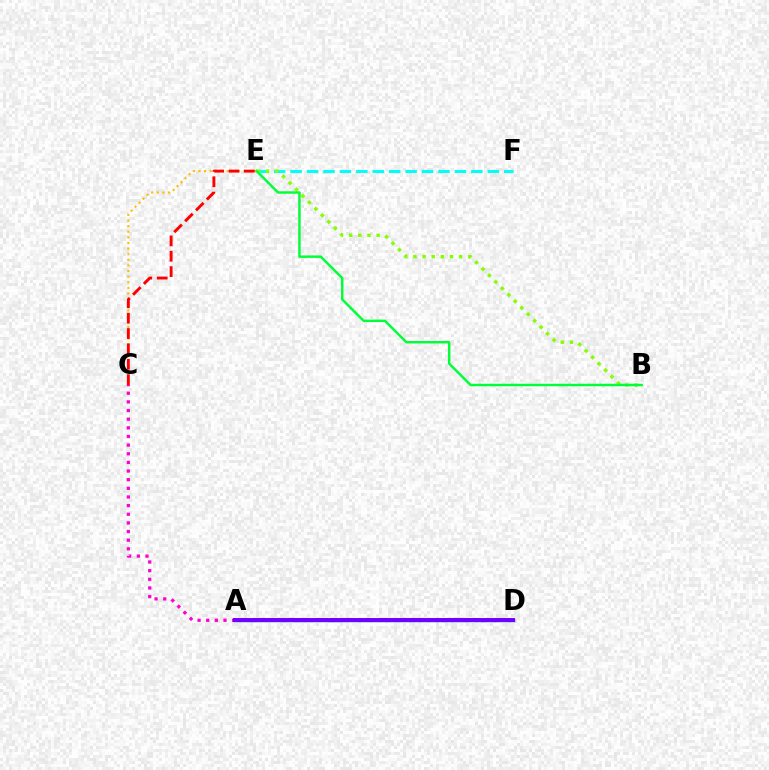{('E', 'F'): [{'color': '#00fff6', 'line_style': 'dashed', 'thickness': 2.23}], ('A', 'C'): [{'color': '#ff00cf', 'line_style': 'dotted', 'thickness': 2.35}], ('C', 'E'): [{'color': '#ffbd00', 'line_style': 'dotted', 'thickness': 1.53}, {'color': '#ff0000', 'line_style': 'dashed', 'thickness': 2.09}], ('B', 'E'): [{'color': '#84ff00', 'line_style': 'dotted', 'thickness': 2.48}, {'color': '#00ff39', 'line_style': 'solid', 'thickness': 1.77}], ('A', 'D'): [{'color': '#004bff', 'line_style': 'solid', 'thickness': 2.47}, {'color': '#7200ff', 'line_style': 'solid', 'thickness': 2.85}]}